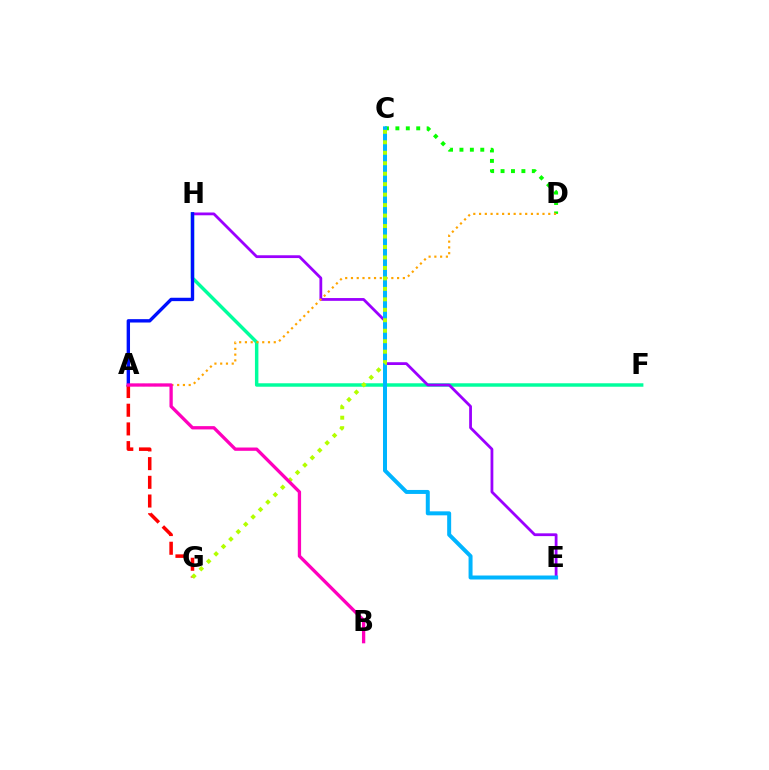{('F', 'H'): [{'color': '#00ff9d', 'line_style': 'solid', 'thickness': 2.49}], ('E', 'H'): [{'color': '#9b00ff', 'line_style': 'solid', 'thickness': 2.0}], ('C', 'D'): [{'color': '#08ff00', 'line_style': 'dotted', 'thickness': 2.83}], ('A', 'H'): [{'color': '#0010ff', 'line_style': 'solid', 'thickness': 2.43}], ('C', 'E'): [{'color': '#00b5ff', 'line_style': 'solid', 'thickness': 2.87}], ('A', 'D'): [{'color': '#ffa500', 'line_style': 'dotted', 'thickness': 1.57}], ('A', 'G'): [{'color': '#ff0000', 'line_style': 'dashed', 'thickness': 2.54}], ('C', 'G'): [{'color': '#b3ff00', 'line_style': 'dotted', 'thickness': 2.84}], ('A', 'B'): [{'color': '#ff00bd', 'line_style': 'solid', 'thickness': 2.38}]}